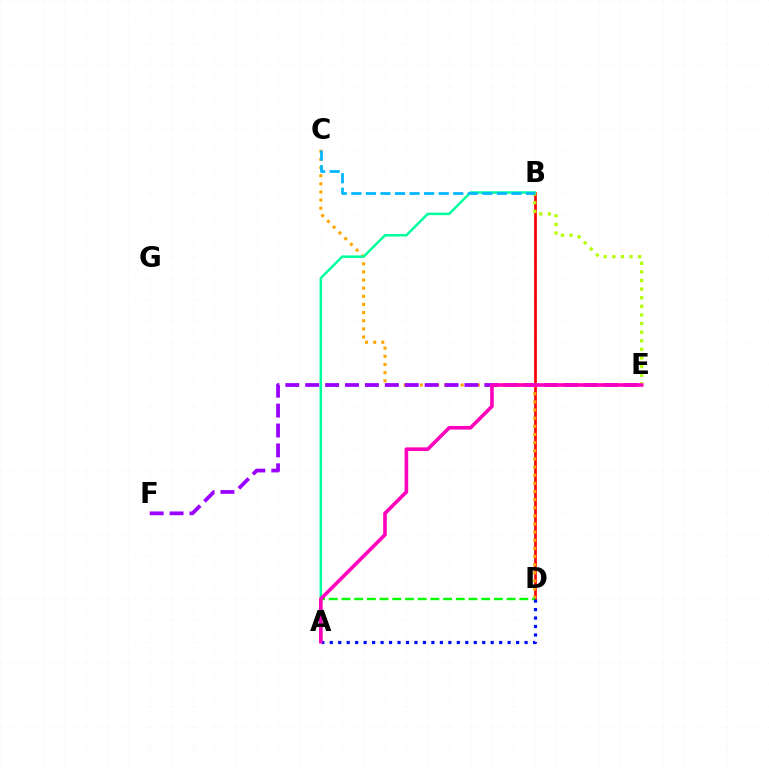{('B', 'D'): [{'color': '#ff0000', 'line_style': 'solid', 'thickness': 1.96}], ('C', 'D'): [{'color': '#ffa500', 'line_style': 'dotted', 'thickness': 2.21}], ('A', 'B'): [{'color': '#00ff9d', 'line_style': 'solid', 'thickness': 1.81}], ('E', 'F'): [{'color': '#9b00ff', 'line_style': 'dashed', 'thickness': 2.7}], ('A', 'D'): [{'color': '#08ff00', 'line_style': 'dashed', 'thickness': 1.73}, {'color': '#0010ff', 'line_style': 'dotted', 'thickness': 2.3}], ('B', 'E'): [{'color': '#b3ff00', 'line_style': 'dotted', 'thickness': 2.34}], ('B', 'C'): [{'color': '#00b5ff', 'line_style': 'dashed', 'thickness': 1.98}], ('A', 'E'): [{'color': '#ff00bd', 'line_style': 'solid', 'thickness': 2.61}]}